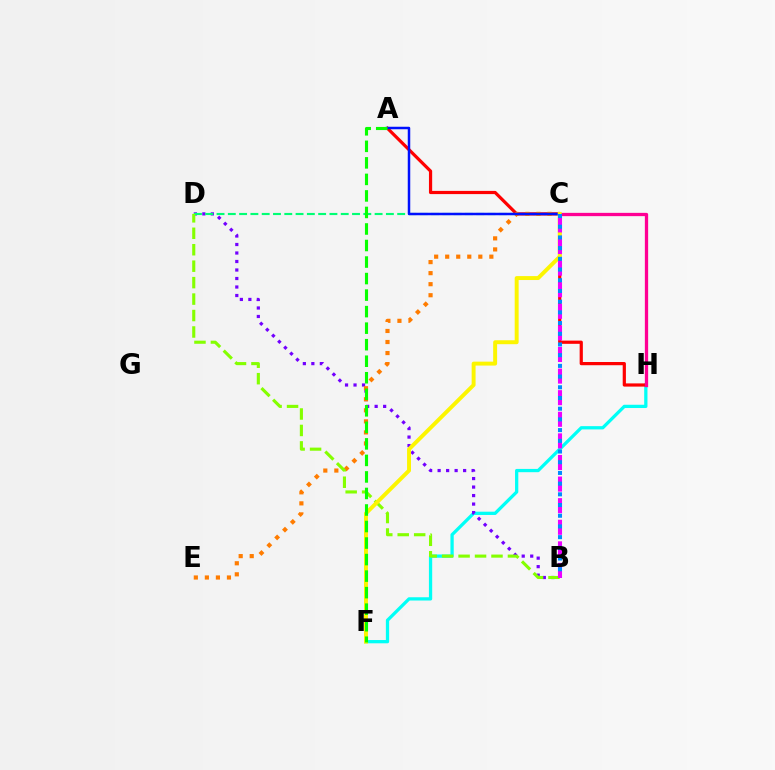{('F', 'H'): [{'color': '#00fff6', 'line_style': 'solid', 'thickness': 2.35}], ('B', 'D'): [{'color': '#7200ff', 'line_style': 'dotted', 'thickness': 2.31}, {'color': '#84ff00', 'line_style': 'dashed', 'thickness': 2.23}], ('C', 'D'): [{'color': '#00ff74', 'line_style': 'dashed', 'thickness': 1.53}], ('A', 'H'): [{'color': '#ff0000', 'line_style': 'solid', 'thickness': 2.31}], ('C', 'E'): [{'color': '#ff7c00', 'line_style': 'dotted', 'thickness': 3.0}], ('C', 'H'): [{'color': '#ff0094', 'line_style': 'solid', 'thickness': 2.37}], ('A', 'C'): [{'color': '#0010ff', 'line_style': 'solid', 'thickness': 1.79}], ('C', 'F'): [{'color': '#fcf500', 'line_style': 'solid', 'thickness': 2.83}], ('A', 'F'): [{'color': '#08ff00', 'line_style': 'dashed', 'thickness': 2.25}], ('B', 'C'): [{'color': '#ee00ff', 'line_style': 'dashed', 'thickness': 2.93}, {'color': '#008cff', 'line_style': 'dotted', 'thickness': 2.91}]}